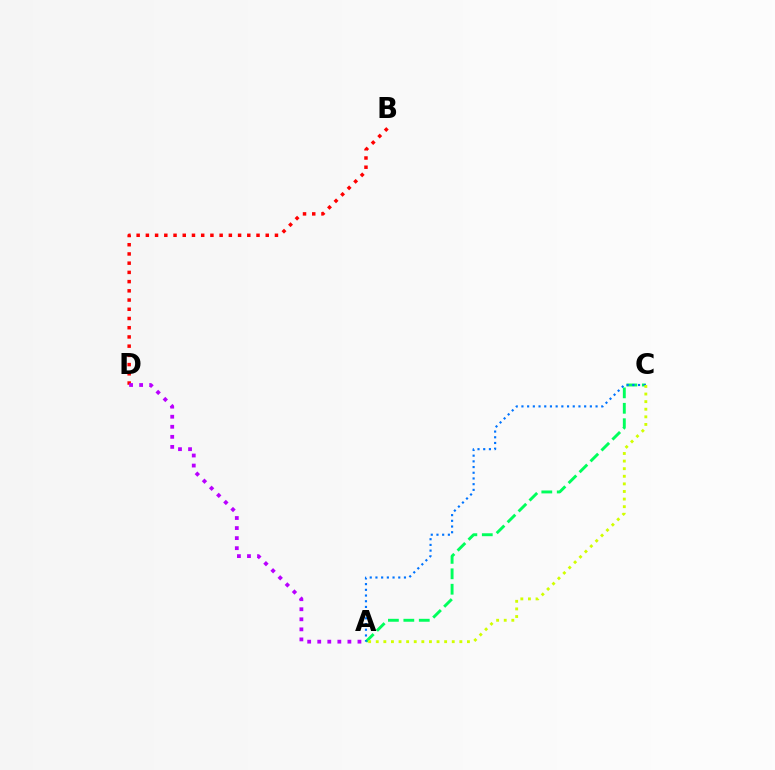{('B', 'D'): [{'color': '#ff0000', 'line_style': 'dotted', 'thickness': 2.51}], ('A', 'C'): [{'color': '#00ff5c', 'line_style': 'dashed', 'thickness': 2.1}, {'color': '#0074ff', 'line_style': 'dotted', 'thickness': 1.55}, {'color': '#d1ff00', 'line_style': 'dotted', 'thickness': 2.06}], ('A', 'D'): [{'color': '#b900ff', 'line_style': 'dotted', 'thickness': 2.73}]}